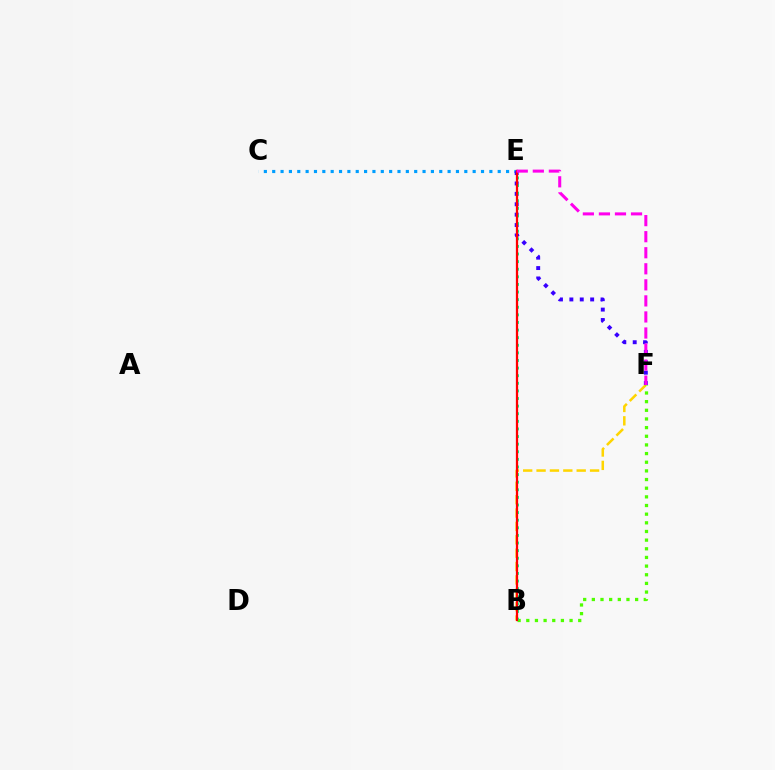{('C', 'E'): [{'color': '#009eff', 'line_style': 'dotted', 'thickness': 2.27}], ('B', 'F'): [{'color': '#ffd500', 'line_style': 'dashed', 'thickness': 1.82}, {'color': '#4fff00', 'line_style': 'dotted', 'thickness': 2.35}], ('E', 'F'): [{'color': '#3700ff', 'line_style': 'dotted', 'thickness': 2.82}, {'color': '#ff00ed', 'line_style': 'dashed', 'thickness': 2.18}], ('B', 'E'): [{'color': '#00ff86', 'line_style': 'dotted', 'thickness': 2.07}, {'color': '#ff0000', 'line_style': 'solid', 'thickness': 1.63}]}